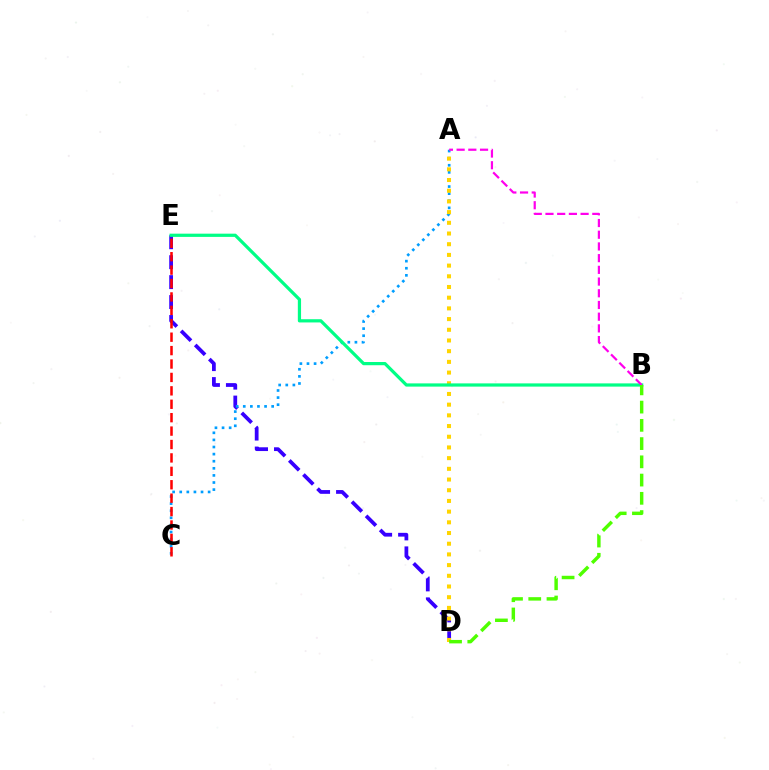{('D', 'E'): [{'color': '#3700ff', 'line_style': 'dashed', 'thickness': 2.71}], ('A', 'C'): [{'color': '#009eff', 'line_style': 'dotted', 'thickness': 1.93}], ('A', 'D'): [{'color': '#ffd500', 'line_style': 'dotted', 'thickness': 2.91}], ('B', 'E'): [{'color': '#00ff86', 'line_style': 'solid', 'thickness': 2.32}], ('A', 'B'): [{'color': '#ff00ed', 'line_style': 'dashed', 'thickness': 1.59}], ('C', 'E'): [{'color': '#ff0000', 'line_style': 'dashed', 'thickness': 1.82}], ('B', 'D'): [{'color': '#4fff00', 'line_style': 'dashed', 'thickness': 2.48}]}